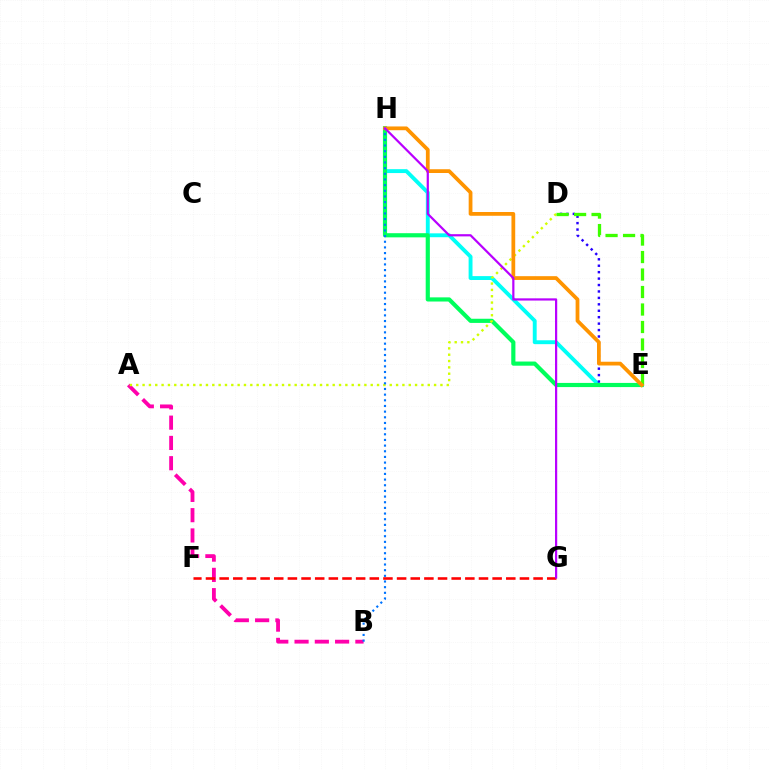{('A', 'B'): [{'color': '#ff00ac', 'line_style': 'dashed', 'thickness': 2.75}], ('E', 'H'): [{'color': '#00fff6', 'line_style': 'solid', 'thickness': 2.8}, {'color': '#00ff5c', 'line_style': 'solid', 'thickness': 2.99}, {'color': '#ff9400', 'line_style': 'solid', 'thickness': 2.71}], ('D', 'E'): [{'color': '#2500ff', 'line_style': 'dotted', 'thickness': 1.75}, {'color': '#3dff00', 'line_style': 'dashed', 'thickness': 2.38}], ('A', 'D'): [{'color': '#d1ff00', 'line_style': 'dotted', 'thickness': 1.72}], ('F', 'G'): [{'color': '#ff0000', 'line_style': 'dashed', 'thickness': 1.85}], ('B', 'H'): [{'color': '#0074ff', 'line_style': 'dotted', 'thickness': 1.54}], ('G', 'H'): [{'color': '#b900ff', 'line_style': 'solid', 'thickness': 1.59}]}